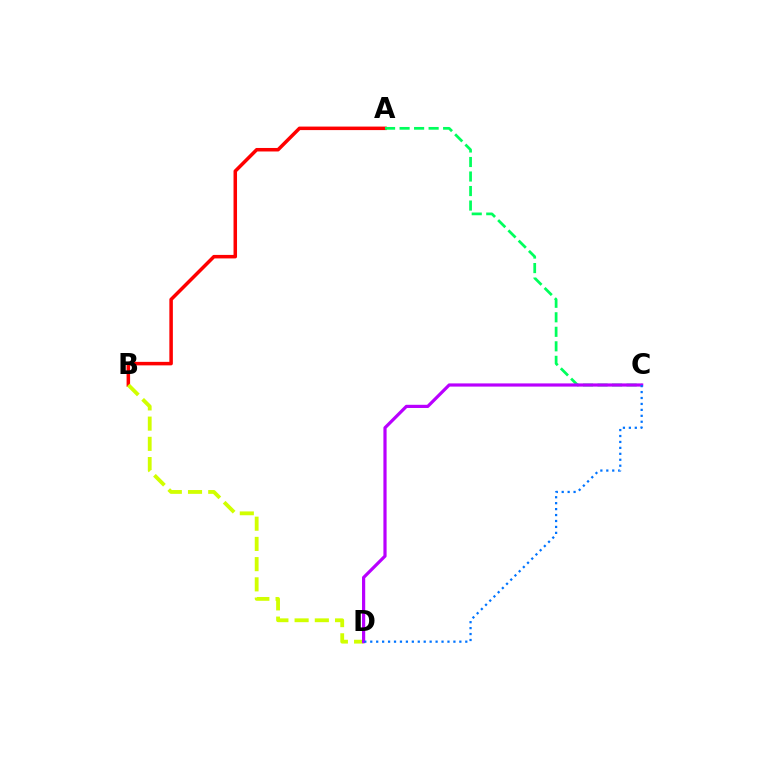{('A', 'B'): [{'color': '#ff0000', 'line_style': 'solid', 'thickness': 2.53}], ('A', 'C'): [{'color': '#00ff5c', 'line_style': 'dashed', 'thickness': 1.97}], ('B', 'D'): [{'color': '#d1ff00', 'line_style': 'dashed', 'thickness': 2.75}], ('C', 'D'): [{'color': '#b900ff', 'line_style': 'solid', 'thickness': 2.3}, {'color': '#0074ff', 'line_style': 'dotted', 'thickness': 1.61}]}